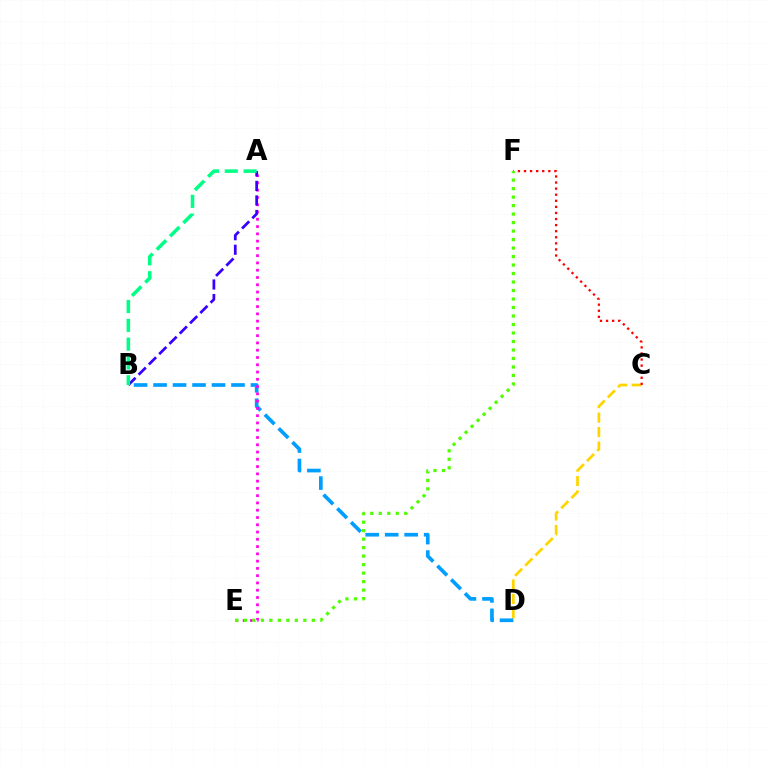{('C', 'D'): [{'color': '#ffd500', 'line_style': 'dashed', 'thickness': 1.96}], ('B', 'D'): [{'color': '#009eff', 'line_style': 'dashed', 'thickness': 2.65}], ('A', 'E'): [{'color': '#ff00ed', 'line_style': 'dotted', 'thickness': 1.98}], ('A', 'B'): [{'color': '#3700ff', 'line_style': 'dashed', 'thickness': 1.98}, {'color': '#00ff86', 'line_style': 'dashed', 'thickness': 2.56}], ('C', 'F'): [{'color': '#ff0000', 'line_style': 'dotted', 'thickness': 1.65}], ('E', 'F'): [{'color': '#4fff00', 'line_style': 'dotted', 'thickness': 2.31}]}